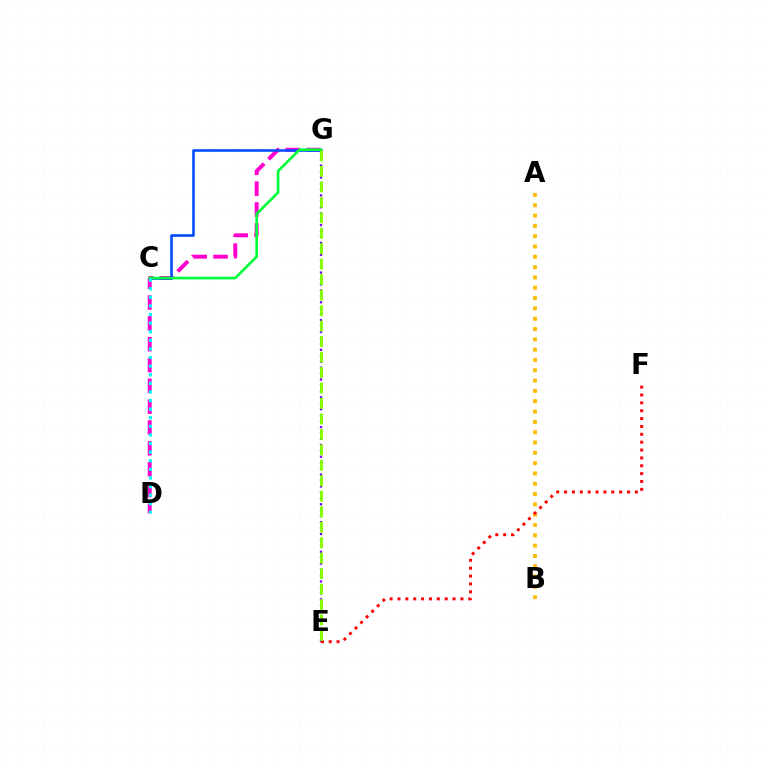{('A', 'B'): [{'color': '#ffbd00', 'line_style': 'dotted', 'thickness': 2.8}], ('E', 'G'): [{'color': '#7200ff', 'line_style': 'dotted', 'thickness': 1.61}, {'color': '#84ff00', 'line_style': 'dashed', 'thickness': 2.1}], ('D', 'G'): [{'color': '#ff00cf', 'line_style': 'dashed', 'thickness': 2.83}], ('C', 'G'): [{'color': '#004bff', 'line_style': 'solid', 'thickness': 1.86}, {'color': '#00ff39', 'line_style': 'solid', 'thickness': 1.91}], ('C', 'D'): [{'color': '#00fff6', 'line_style': 'dotted', 'thickness': 2.34}], ('E', 'F'): [{'color': '#ff0000', 'line_style': 'dotted', 'thickness': 2.14}]}